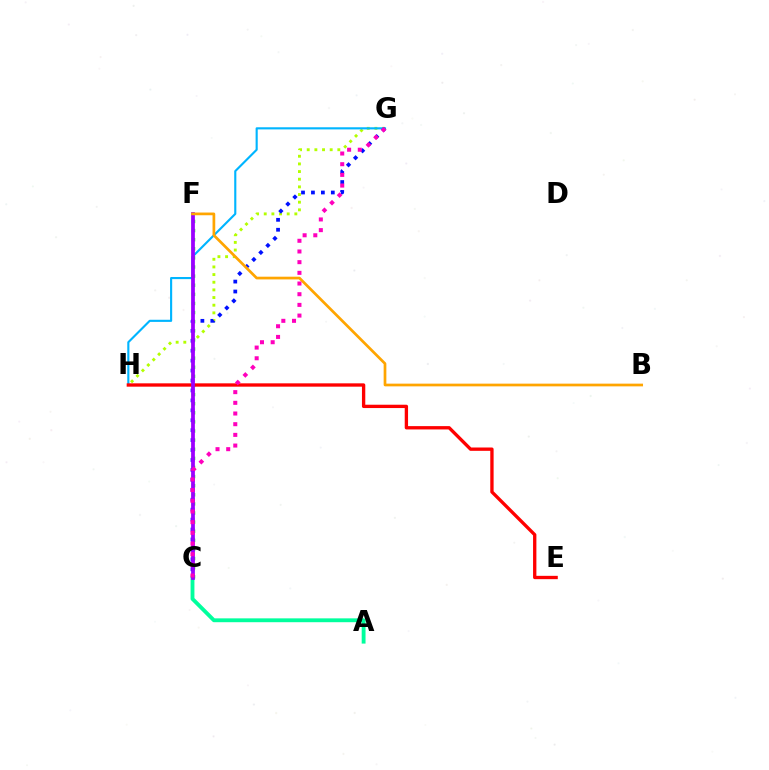{('G', 'H'): [{'color': '#b3ff00', 'line_style': 'dotted', 'thickness': 2.08}, {'color': '#00b5ff', 'line_style': 'solid', 'thickness': 1.53}], ('A', 'C'): [{'color': '#00ff9d', 'line_style': 'solid', 'thickness': 2.77}], ('C', 'F'): [{'color': '#08ff00', 'line_style': 'dotted', 'thickness': 2.48}, {'color': '#9b00ff', 'line_style': 'solid', 'thickness': 2.71}], ('C', 'G'): [{'color': '#0010ff', 'line_style': 'dotted', 'thickness': 2.7}, {'color': '#ff00bd', 'line_style': 'dotted', 'thickness': 2.9}], ('E', 'H'): [{'color': '#ff0000', 'line_style': 'solid', 'thickness': 2.4}], ('B', 'F'): [{'color': '#ffa500', 'line_style': 'solid', 'thickness': 1.95}]}